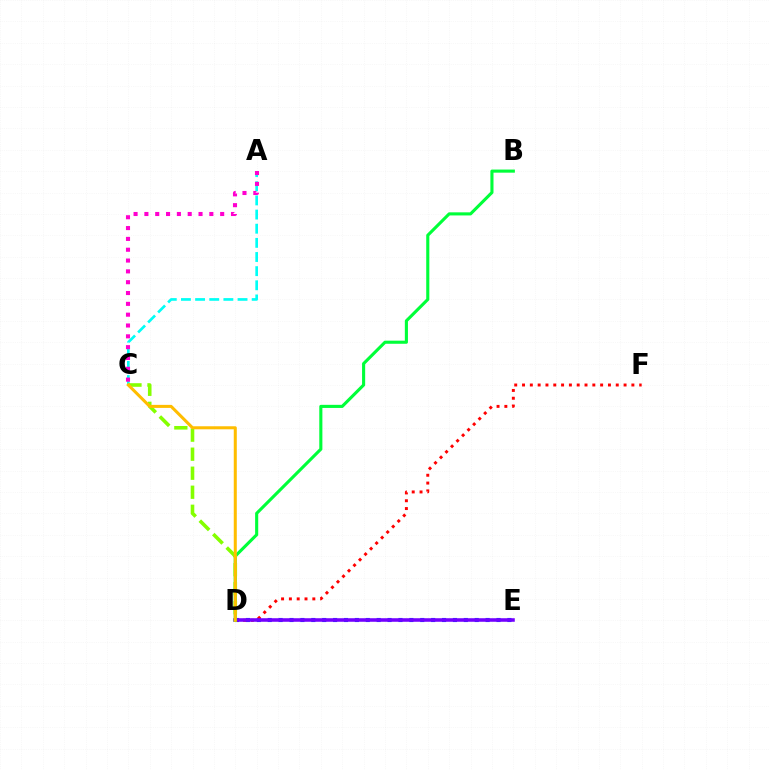{('D', 'E'): [{'color': '#004bff', 'line_style': 'dotted', 'thickness': 2.96}, {'color': '#7200ff', 'line_style': 'solid', 'thickness': 2.56}], ('D', 'F'): [{'color': '#ff0000', 'line_style': 'dotted', 'thickness': 2.12}], ('B', 'D'): [{'color': '#00ff39', 'line_style': 'solid', 'thickness': 2.23}], ('A', 'C'): [{'color': '#00fff6', 'line_style': 'dashed', 'thickness': 1.92}, {'color': '#ff00cf', 'line_style': 'dotted', 'thickness': 2.94}], ('C', 'D'): [{'color': '#84ff00', 'line_style': 'dashed', 'thickness': 2.59}, {'color': '#ffbd00', 'line_style': 'solid', 'thickness': 2.19}]}